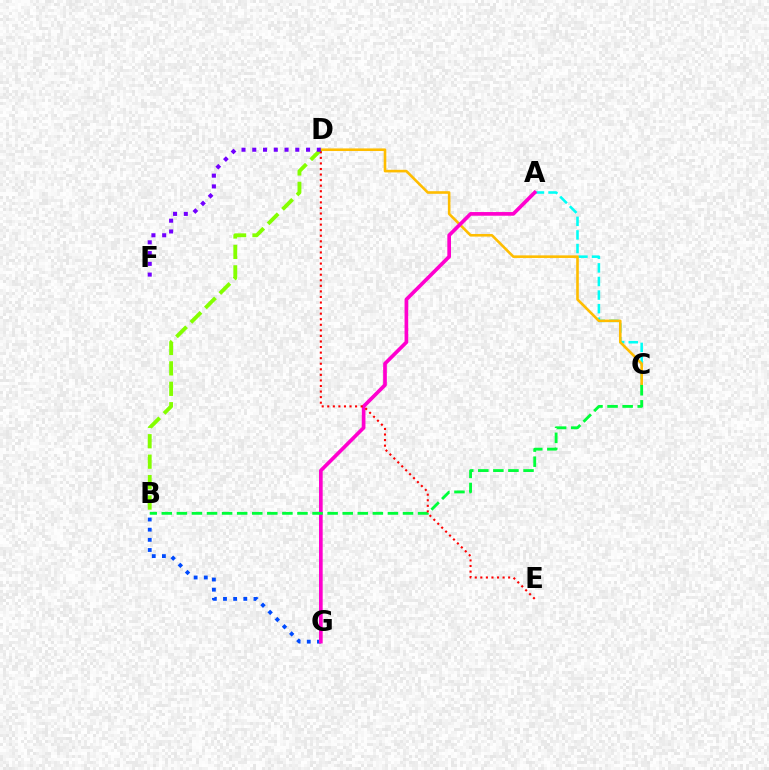{('B', 'G'): [{'color': '#004bff', 'line_style': 'dotted', 'thickness': 2.76}], ('A', 'C'): [{'color': '#00fff6', 'line_style': 'dashed', 'thickness': 1.85}], ('C', 'D'): [{'color': '#ffbd00', 'line_style': 'solid', 'thickness': 1.88}], ('A', 'G'): [{'color': '#ff00cf', 'line_style': 'solid', 'thickness': 2.65}], ('B', 'D'): [{'color': '#84ff00', 'line_style': 'dashed', 'thickness': 2.78}], ('B', 'C'): [{'color': '#00ff39', 'line_style': 'dashed', 'thickness': 2.05}], ('D', 'E'): [{'color': '#ff0000', 'line_style': 'dotted', 'thickness': 1.51}], ('D', 'F'): [{'color': '#7200ff', 'line_style': 'dotted', 'thickness': 2.92}]}